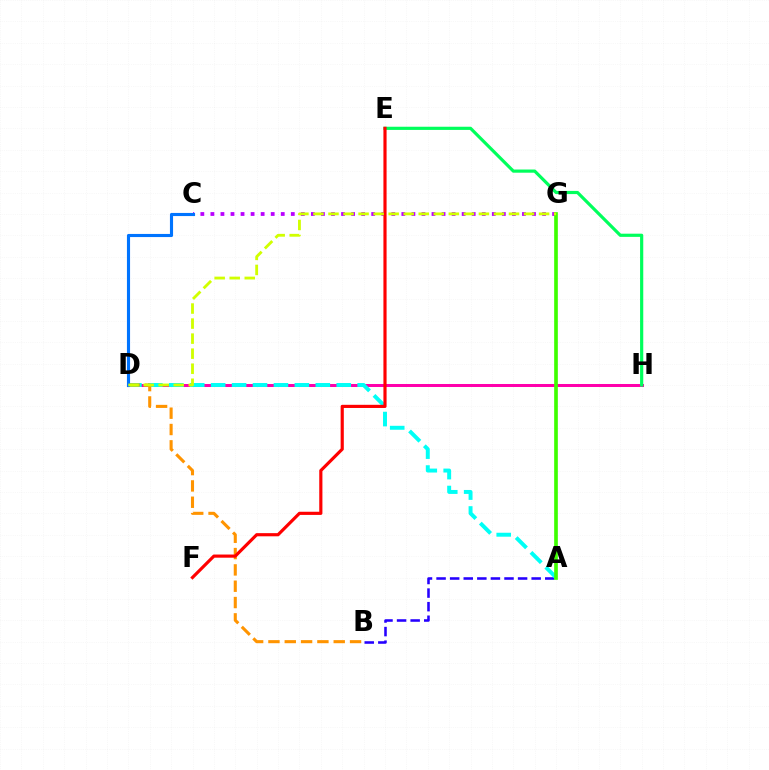{('C', 'G'): [{'color': '#b900ff', 'line_style': 'dotted', 'thickness': 2.73}], ('D', 'H'): [{'color': '#ff00ac', 'line_style': 'solid', 'thickness': 2.16}], ('A', 'B'): [{'color': '#2500ff', 'line_style': 'dashed', 'thickness': 1.85}], ('A', 'D'): [{'color': '#00fff6', 'line_style': 'dashed', 'thickness': 2.84}], ('B', 'D'): [{'color': '#ff9400', 'line_style': 'dashed', 'thickness': 2.22}], ('C', 'D'): [{'color': '#0074ff', 'line_style': 'solid', 'thickness': 2.25}], ('E', 'H'): [{'color': '#00ff5c', 'line_style': 'solid', 'thickness': 2.29}], ('E', 'F'): [{'color': '#ff0000', 'line_style': 'solid', 'thickness': 2.28}], ('A', 'G'): [{'color': '#3dff00', 'line_style': 'solid', 'thickness': 2.64}], ('D', 'G'): [{'color': '#d1ff00', 'line_style': 'dashed', 'thickness': 2.04}]}